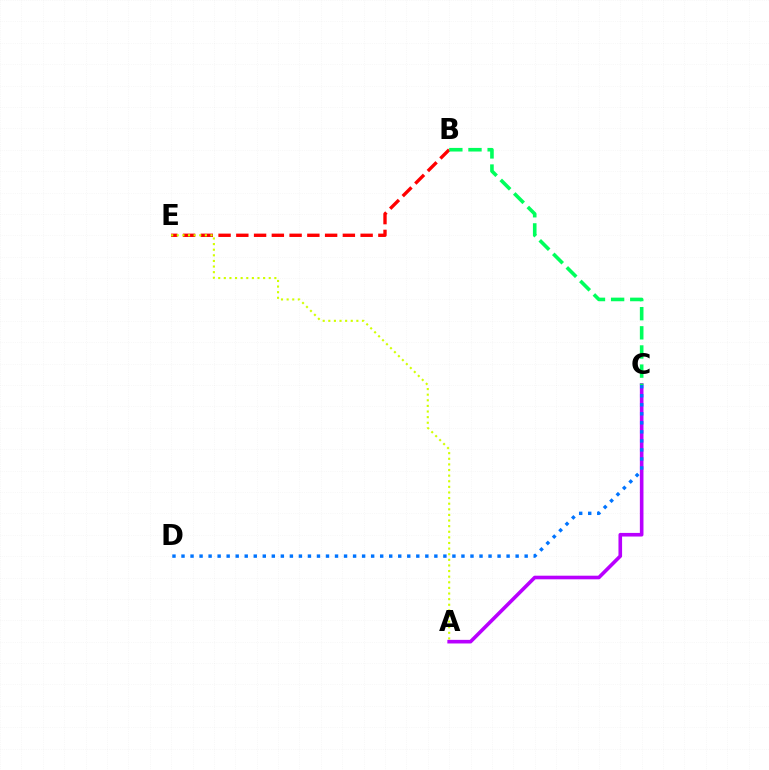{('B', 'E'): [{'color': '#ff0000', 'line_style': 'dashed', 'thickness': 2.41}], ('A', 'E'): [{'color': '#d1ff00', 'line_style': 'dotted', 'thickness': 1.53}], ('A', 'C'): [{'color': '#b900ff', 'line_style': 'solid', 'thickness': 2.6}], ('B', 'C'): [{'color': '#00ff5c', 'line_style': 'dashed', 'thickness': 2.6}], ('C', 'D'): [{'color': '#0074ff', 'line_style': 'dotted', 'thickness': 2.45}]}